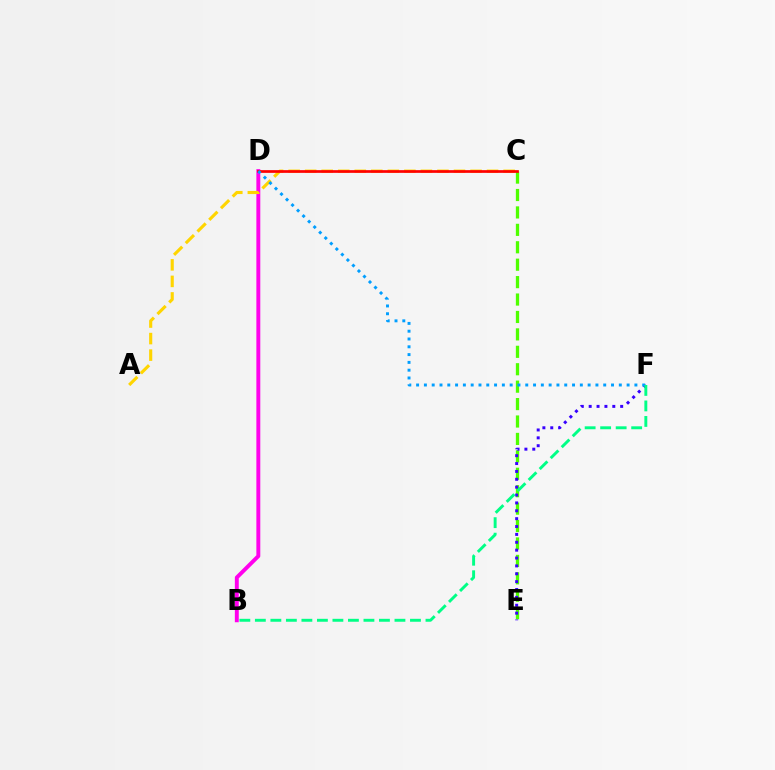{('B', 'D'): [{'color': '#ff00ed', 'line_style': 'solid', 'thickness': 2.82}], ('C', 'E'): [{'color': '#4fff00', 'line_style': 'dashed', 'thickness': 2.37}], ('A', 'C'): [{'color': '#ffd500', 'line_style': 'dashed', 'thickness': 2.25}], ('E', 'F'): [{'color': '#3700ff', 'line_style': 'dotted', 'thickness': 2.14}], ('C', 'D'): [{'color': '#ff0000', 'line_style': 'solid', 'thickness': 1.95}], ('D', 'F'): [{'color': '#009eff', 'line_style': 'dotted', 'thickness': 2.12}], ('B', 'F'): [{'color': '#00ff86', 'line_style': 'dashed', 'thickness': 2.11}]}